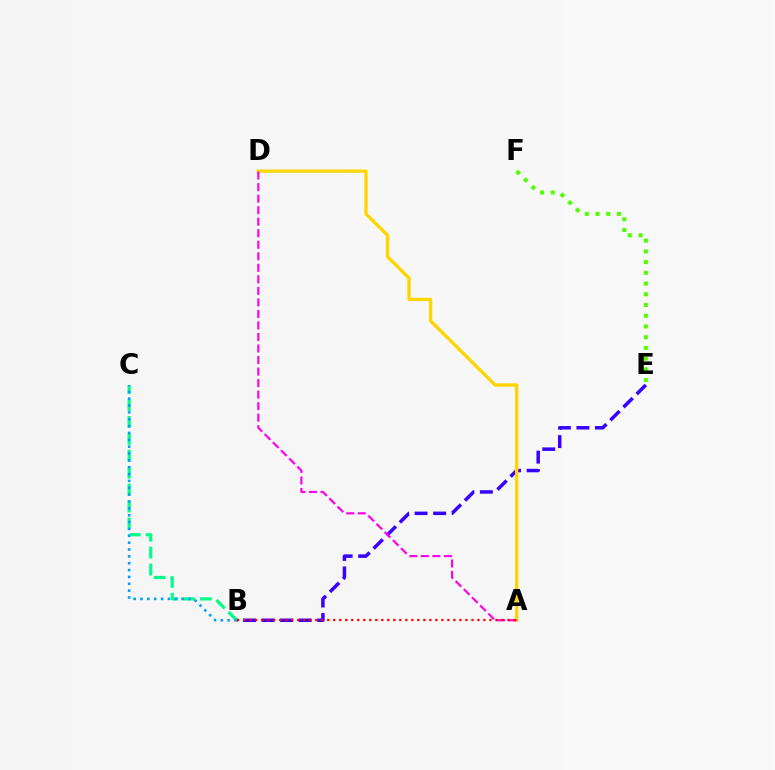{('E', 'F'): [{'color': '#4fff00', 'line_style': 'dotted', 'thickness': 2.91}], ('B', 'E'): [{'color': '#3700ff', 'line_style': 'dashed', 'thickness': 2.52}], ('B', 'C'): [{'color': '#00ff86', 'line_style': 'dashed', 'thickness': 2.3}, {'color': '#009eff', 'line_style': 'dotted', 'thickness': 1.86}], ('A', 'D'): [{'color': '#ffd500', 'line_style': 'solid', 'thickness': 2.39}, {'color': '#ff00ed', 'line_style': 'dashed', 'thickness': 1.57}], ('A', 'B'): [{'color': '#ff0000', 'line_style': 'dotted', 'thickness': 1.63}]}